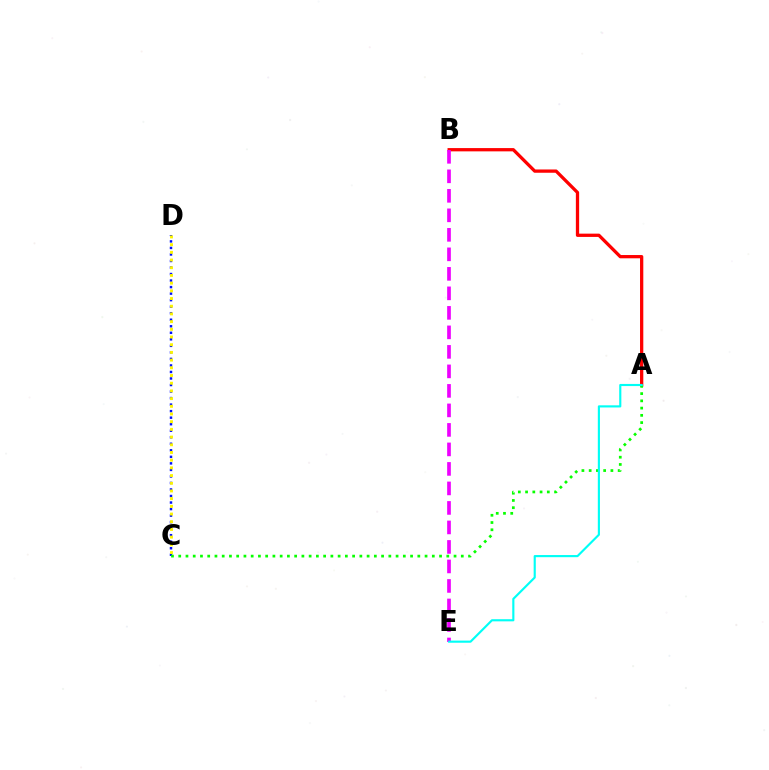{('C', 'D'): [{'color': '#0010ff', 'line_style': 'dotted', 'thickness': 1.77}, {'color': '#fcf500', 'line_style': 'dotted', 'thickness': 2.09}], ('A', 'B'): [{'color': '#ff0000', 'line_style': 'solid', 'thickness': 2.36}], ('A', 'C'): [{'color': '#08ff00', 'line_style': 'dotted', 'thickness': 1.97}], ('B', 'E'): [{'color': '#ee00ff', 'line_style': 'dashed', 'thickness': 2.65}], ('A', 'E'): [{'color': '#00fff6', 'line_style': 'solid', 'thickness': 1.54}]}